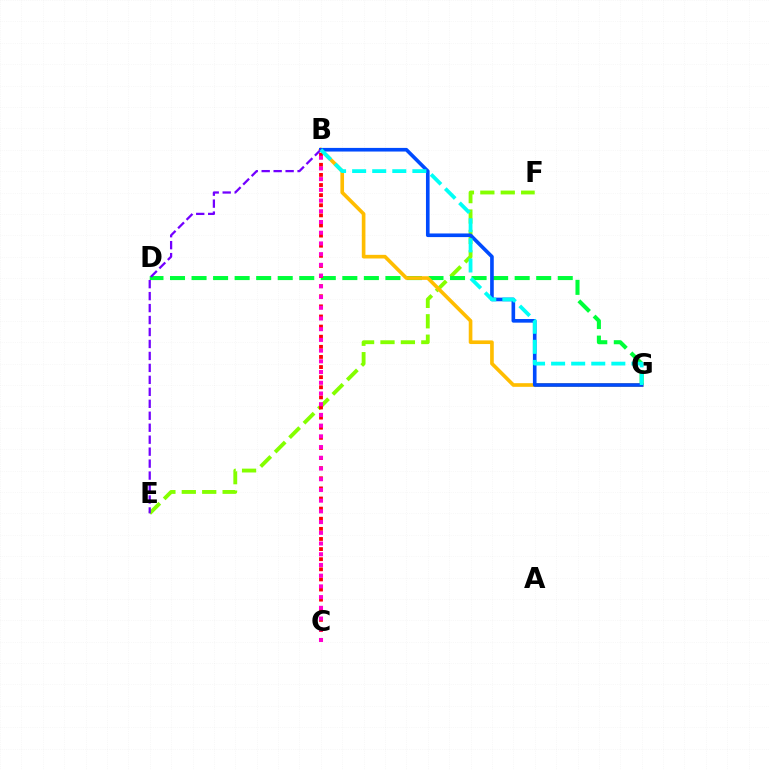{('E', 'F'): [{'color': '#84ff00', 'line_style': 'dashed', 'thickness': 2.77}], ('D', 'G'): [{'color': '#00ff39', 'line_style': 'dashed', 'thickness': 2.93}], ('B', 'G'): [{'color': '#ffbd00', 'line_style': 'solid', 'thickness': 2.62}, {'color': '#004bff', 'line_style': 'solid', 'thickness': 2.61}, {'color': '#00fff6', 'line_style': 'dashed', 'thickness': 2.73}], ('B', 'C'): [{'color': '#ff0000', 'line_style': 'dotted', 'thickness': 2.75}, {'color': '#ff00cf', 'line_style': 'dotted', 'thickness': 2.91}], ('B', 'E'): [{'color': '#7200ff', 'line_style': 'dashed', 'thickness': 1.63}]}